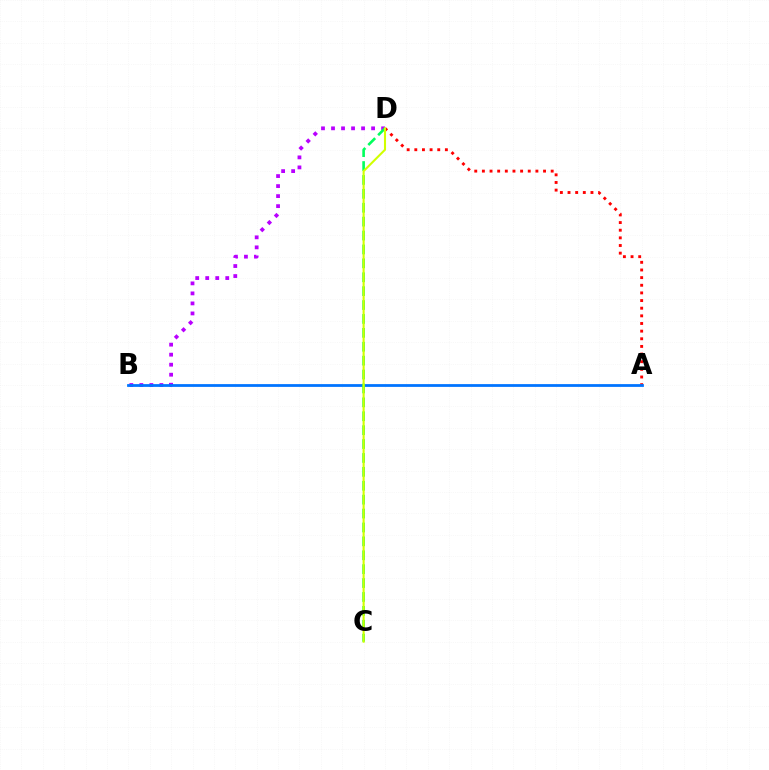{('B', 'D'): [{'color': '#b900ff', 'line_style': 'dotted', 'thickness': 2.72}], ('A', 'D'): [{'color': '#ff0000', 'line_style': 'dotted', 'thickness': 2.08}], ('A', 'B'): [{'color': '#0074ff', 'line_style': 'solid', 'thickness': 1.99}], ('C', 'D'): [{'color': '#00ff5c', 'line_style': 'dashed', 'thickness': 1.89}, {'color': '#d1ff00', 'line_style': 'solid', 'thickness': 1.5}]}